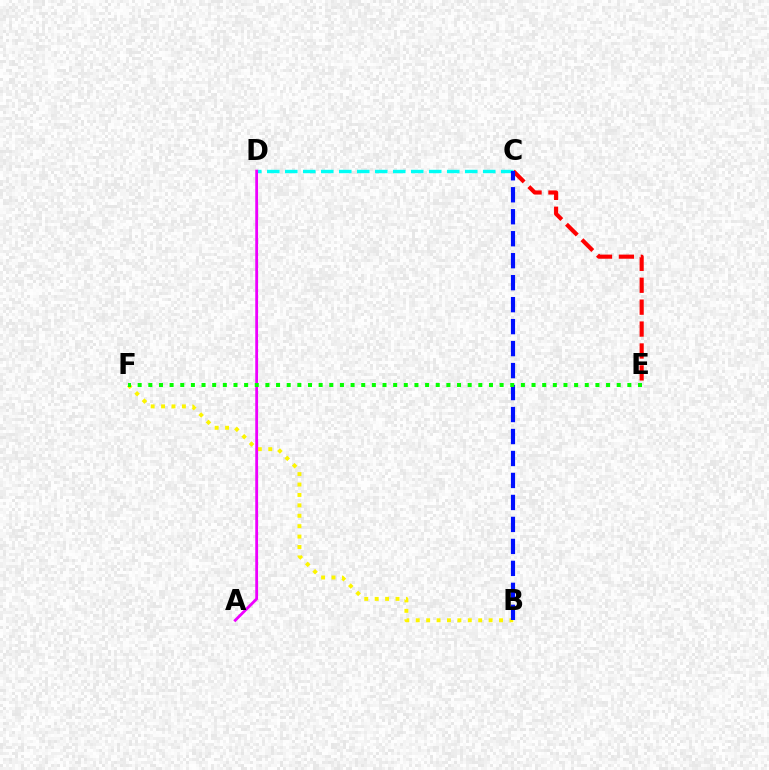{('B', 'F'): [{'color': '#fcf500', 'line_style': 'dotted', 'thickness': 2.83}], ('C', 'D'): [{'color': '#00fff6', 'line_style': 'dashed', 'thickness': 2.44}], ('C', 'E'): [{'color': '#ff0000', 'line_style': 'dashed', 'thickness': 2.98}], ('B', 'C'): [{'color': '#0010ff', 'line_style': 'dashed', 'thickness': 2.99}], ('A', 'D'): [{'color': '#ee00ff', 'line_style': 'solid', 'thickness': 2.03}], ('E', 'F'): [{'color': '#08ff00', 'line_style': 'dotted', 'thickness': 2.89}]}